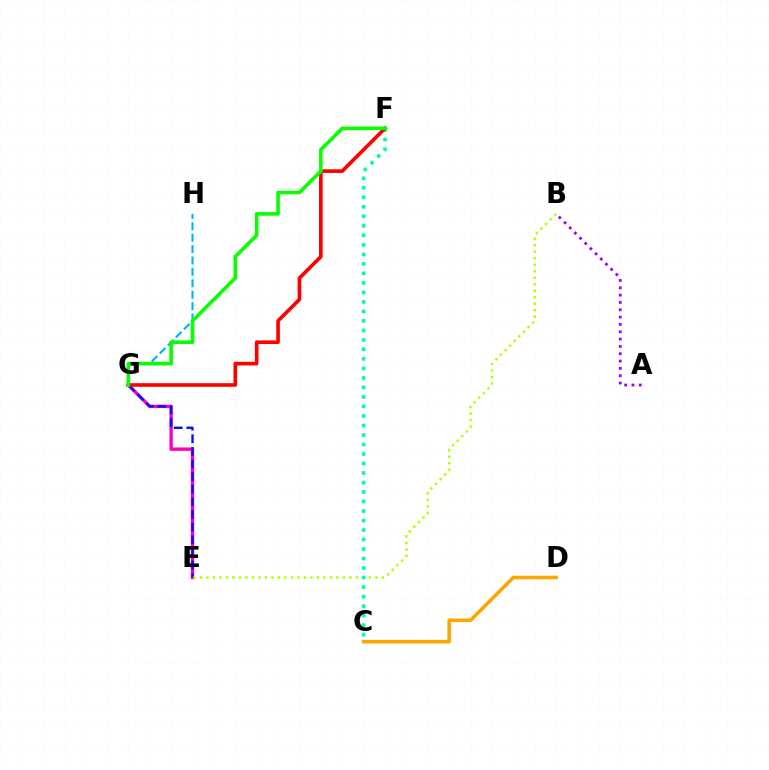{('E', 'G'): [{'color': '#ff00bd', 'line_style': 'solid', 'thickness': 2.45}, {'color': '#0010ff', 'line_style': 'dashed', 'thickness': 1.71}], ('B', 'E'): [{'color': '#b3ff00', 'line_style': 'dotted', 'thickness': 1.77}], ('C', 'D'): [{'color': '#ffa500', 'line_style': 'solid', 'thickness': 2.58}], ('G', 'H'): [{'color': '#00b5ff', 'line_style': 'dashed', 'thickness': 1.55}], ('C', 'F'): [{'color': '#00ff9d', 'line_style': 'dotted', 'thickness': 2.58}], ('A', 'B'): [{'color': '#9b00ff', 'line_style': 'dotted', 'thickness': 1.99}], ('F', 'G'): [{'color': '#ff0000', 'line_style': 'solid', 'thickness': 2.62}, {'color': '#08ff00', 'line_style': 'solid', 'thickness': 2.6}]}